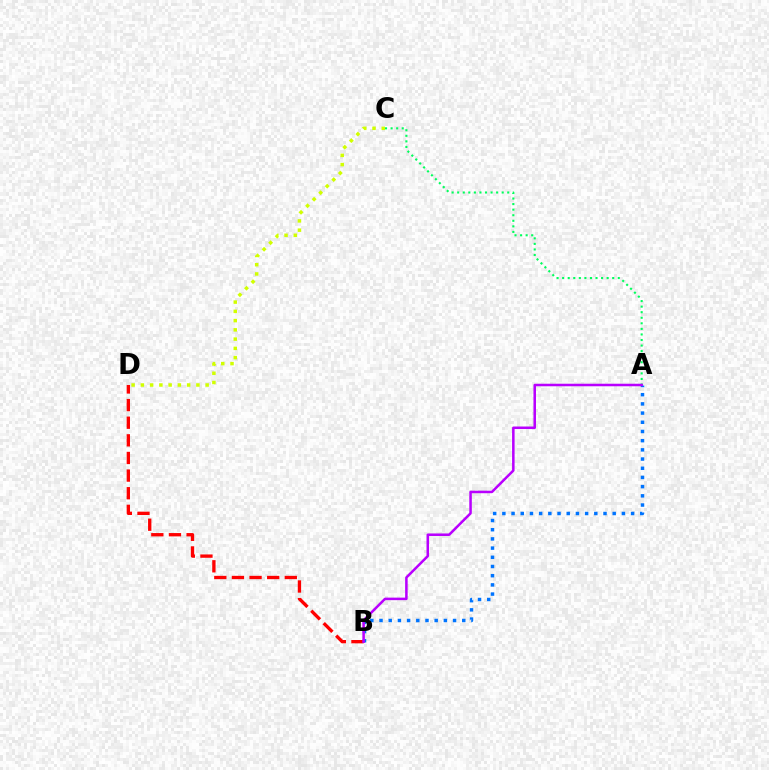{('B', 'D'): [{'color': '#ff0000', 'line_style': 'dashed', 'thickness': 2.39}], ('A', 'C'): [{'color': '#00ff5c', 'line_style': 'dotted', 'thickness': 1.51}], ('A', 'B'): [{'color': '#0074ff', 'line_style': 'dotted', 'thickness': 2.5}, {'color': '#b900ff', 'line_style': 'solid', 'thickness': 1.82}], ('C', 'D'): [{'color': '#d1ff00', 'line_style': 'dotted', 'thickness': 2.51}]}